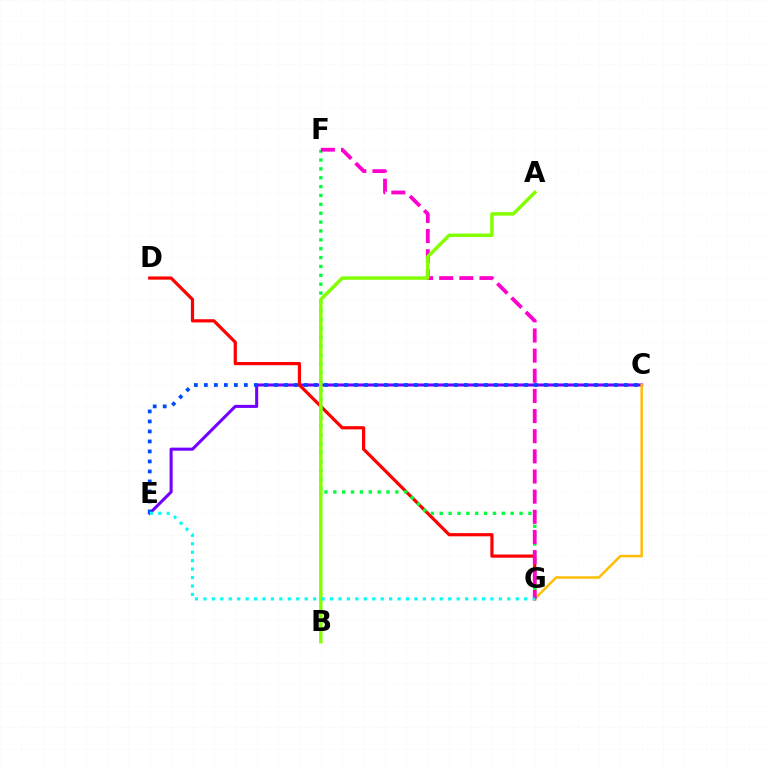{('C', 'E'): [{'color': '#7200ff', 'line_style': 'solid', 'thickness': 2.2}, {'color': '#004bff', 'line_style': 'dotted', 'thickness': 2.72}], ('D', 'G'): [{'color': '#ff0000', 'line_style': 'solid', 'thickness': 2.3}], ('C', 'G'): [{'color': '#ffbd00', 'line_style': 'solid', 'thickness': 1.78}], ('F', 'G'): [{'color': '#00ff39', 'line_style': 'dotted', 'thickness': 2.41}, {'color': '#ff00cf', 'line_style': 'dashed', 'thickness': 2.74}], ('A', 'B'): [{'color': '#84ff00', 'line_style': 'solid', 'thickness': 2.5}], ('E', 'G'): [{'color': '#00fff6', 'line_style': 'dotted', 'thickness': 2.29}]}